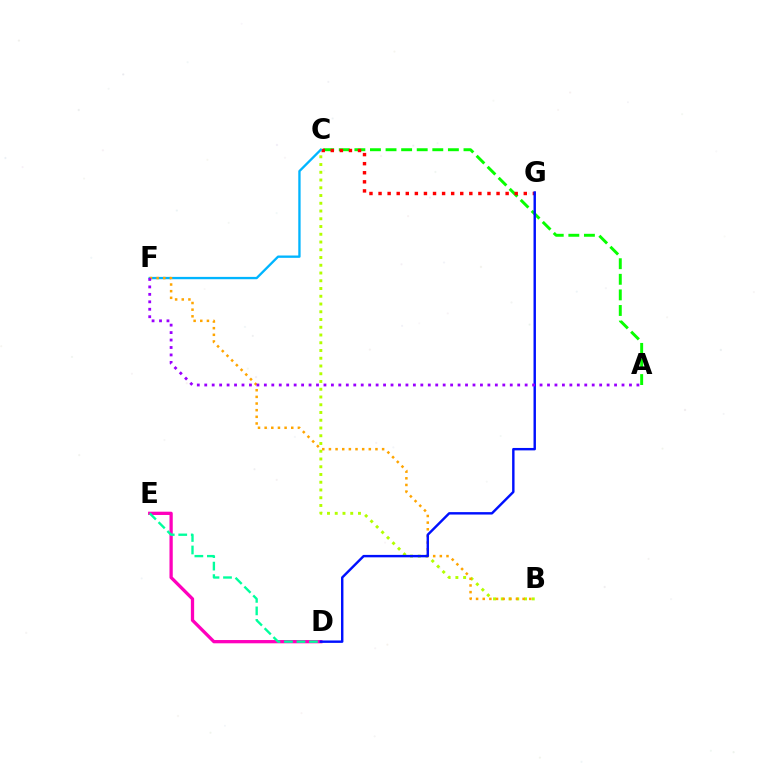{('A', 'C'): [{'color': '#08ff00', 'line_style': 'dashed', 'thickness': 2.12}], ('B', 'C'): [{'color': '#b3ff00', 'line_style': 'dotted', 'thickness': 2.11}], ('C', 'G'): [{'color': '#ff0000', 'line_style': 'dotted', 'thickness': 2.47}], ('C', 'F'): [{'color': '#00b5ff', 'line_style': 'solid', 'thickness': 1.68}], ('B', 'F'): [{'color': '#ffa500', 'line_style': 'dotted', 'thickness': 1.81}], ('D', 'E'): [{'color': '#ff00bd', 'line_style': 'solid', 'thickness': 2.36}, {'color': '#00ff9d', 'line_style': 'dashed', 'thickness': 1.7}], ('D', 'G'): [{'color': '#0010ff', 'line_style': 'solid', 'thickness': 1.74}], ('A', 'F'): [{'color': '#9b00ff', 'line_style': 'dotted', 'thickness': 2.02}]}